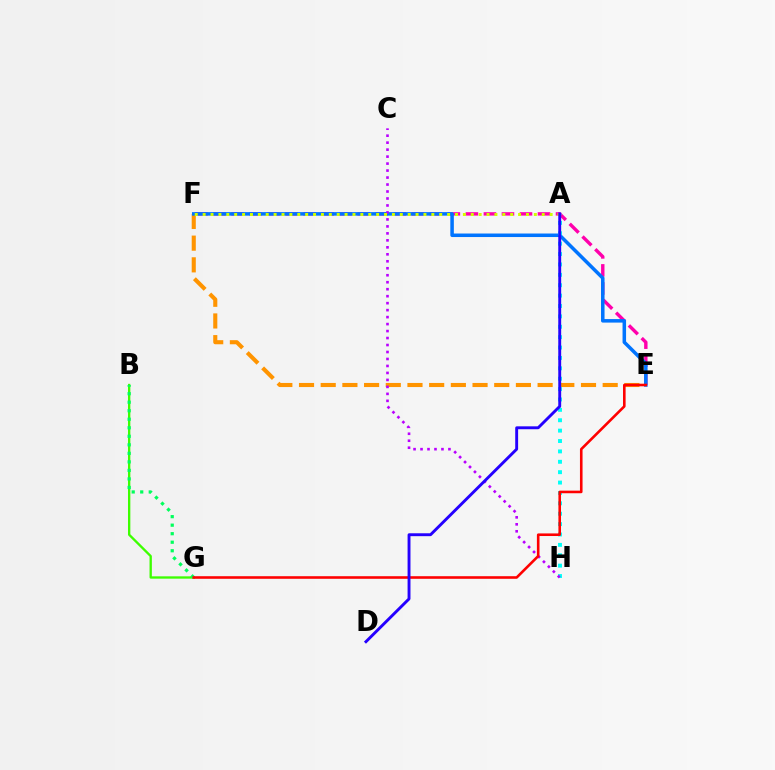{('B', 'G'): [{'color': '#3dff00', 'line_style': 'solid', 'thickness': 1.68}, {'color': '#00ff5c', 'line_style': 'dotted', 'thickness': 2.32}], ('E', 'F'): [{'color': '#ff9400', 'line_style': 'dashed', 'thickness': 2.95}, {'color': '#ff00ac', 'line_style': 'dashed', 'thickness': 2.45}, {'color': '#0074ff', 'line_style': 'solid', 'thickness': 2.54}], ('A', 'H'): [{'color': '#00fff6', 'line_style': 'dotted', 'thickness': 2.82}], ('C', 'H'): [{'color': '#b900ff', 'line_style': 'dotted', 'thickness': 1.9}], ('E', 'G'): [{'color': '#ff0000', 'line_style': 'solid', 'thickness': 1.87}], ('A', 'F'): [{'color': '#d1ff00', 'line_style': 'dotted', 'thickness': 2.14}], ('A', 'D'): [{'color': '#2500ff', 'line_style': 'solid', 'thickness': 2.09}]}